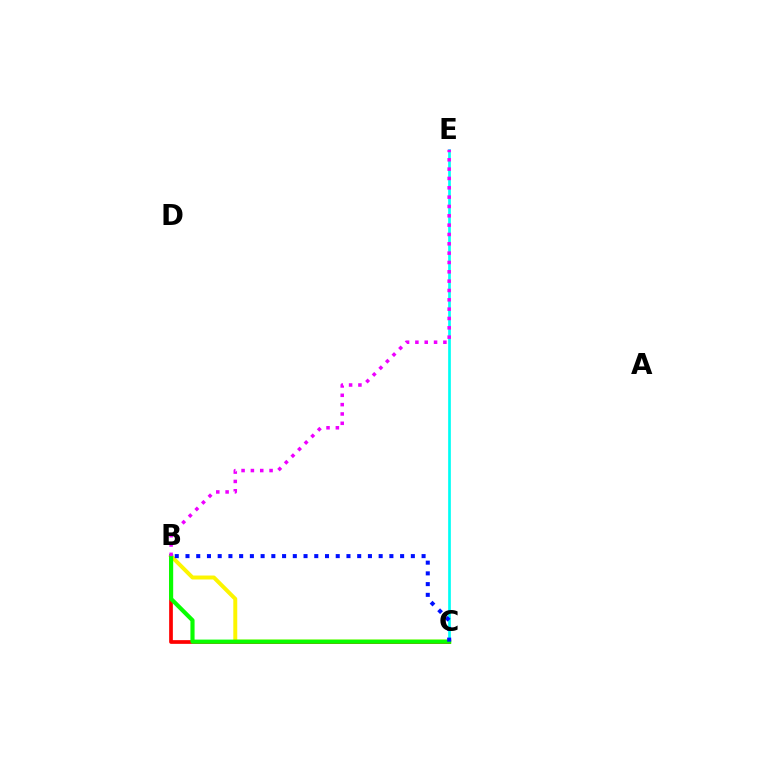{('C', 'E'): [{'color': '#00fff6', 'line_style': 'solid', 'thickness': 1.94}], ('B', 'C'): [{'color': '#fcf500', 'line_style': 'solid', 'thickness': 2.84}, {'color': '#ff0000', 'line_style': 'solid', 'thickness': 2.67}, {'color': '#08ff00', 'line_style': 'solid', 'thickness': 2.98}, {'color': '#0010ff', 'line_style': 'dotted', 'thickness': 2.92}], ('B', 'E'): [{'color': '#ee00ff', 'line_style': 'dotted', 'thickness': 2.54}]}